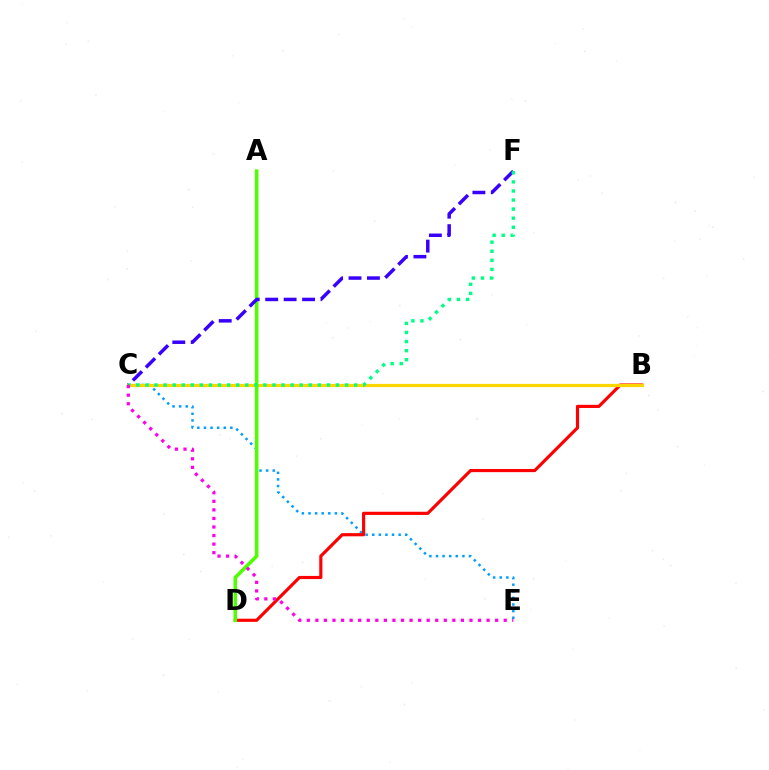{('C', 'E'): [{'color': '#009eff', 'line_style': 'dotted', 'thickness': 1.79}, {'color': '#ff00ed', 'line_style': 'dotted', 'thickness': 2.33}], ('B', 'D'): [{'color': '#ff0000', 'line_style': 'solid', 'thickness': 2.27}], ('B', 'C'): [{'color': '#ffd500', 'line_style': 'solid', 'thickness': 2.33}], ('A', 'D'): [{'color': '#4fff00', 'line_style': 'solid', 'thickness': 2.58}], ('C', 'F'): [{'color': '#3700ff', 'line_style': 'dashed', 'thickness': 2.5}, {'color': '#00ff86', 'line_style': 'dotted', 'thickness': 2.47}]}